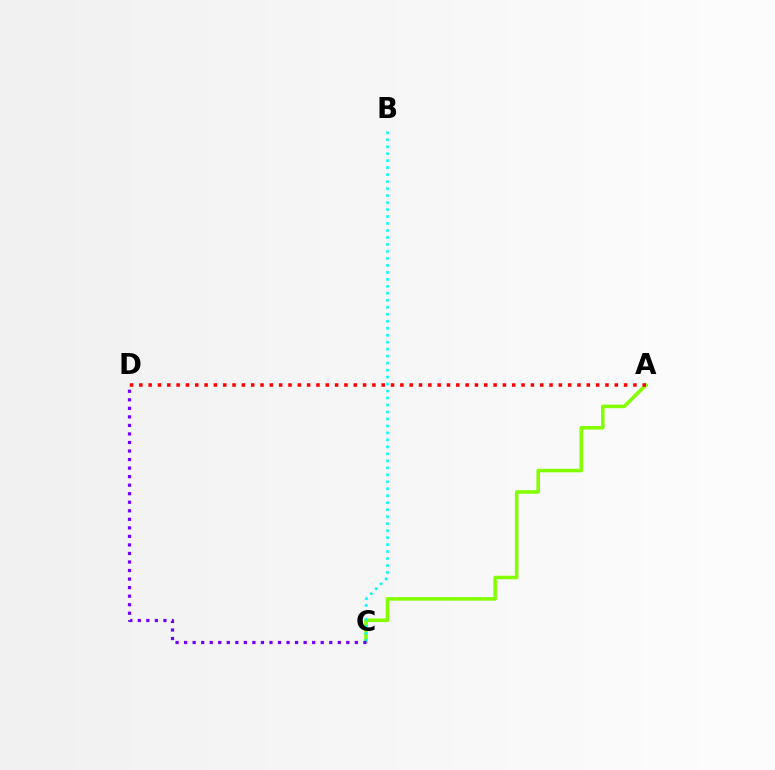{('A', 'C'): [{'color': '#84ff00', 'line_style': 'solid', 'thickness': 2.55}], ('A', 'D'): [{'color': '#ff0000', 'line_style': 'dotted', 'thickness': 2.53}], ('B', 'C'): [{'color': '#00fff6', 'line_style': 'dotted', 'thickness': 1.9}], ('C', 'D'): [{'color': '#7200ff', 'line_style': 'dotted', 'thickness': 2.32}]}